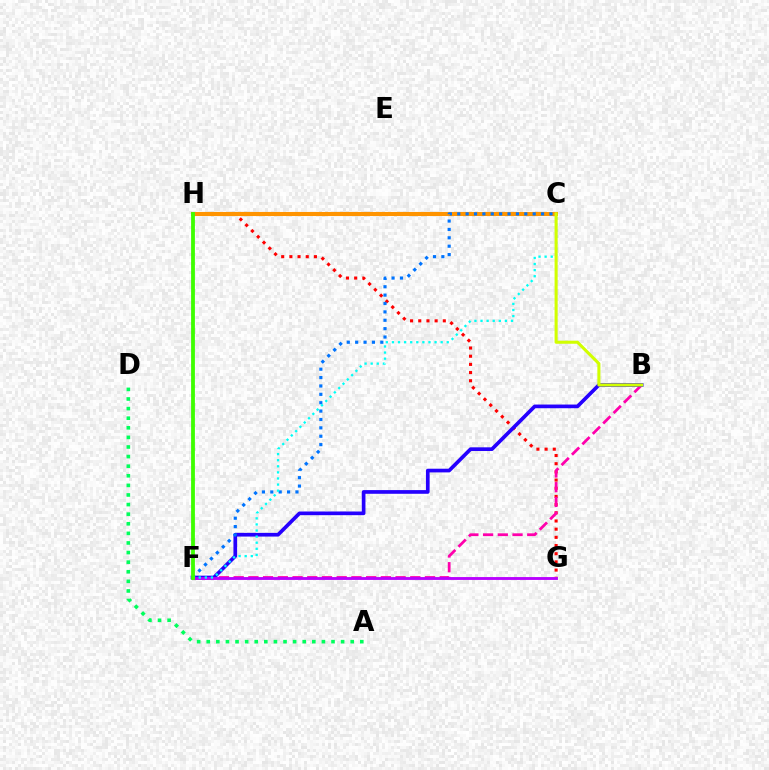{('A', 'D'): [{'color': '#00ff5c', 'line_style': 'dotted', 'thickness': 2.61}], ('G', 'H'): [{'color': '#ff0000', 'line_style': 'dotted', 'thickness': 2.22}], ('B', 'F'): [{'color': '#ff00ac', 'line_style': 'dashed', 'thickness': 2.0}, {'color': '#2500ff', 'line_style': 'solid', 'thickness': 2.65}], ('C', 'H'): [{'color': '#ff9400', 'line_style': 'solid', 'thickness': 2.94}], ('F', 'G'): [{'color': '#b900ff', 'line_style': 'solid', 'thickness': 2.06}], ('C', 'F'): [{'color': '#0074ff', 'line_style': 'dotted', 'thickness': 2.28}, {'color': '#00fff6', 'line_style': 'dotted', 'thickness': 1.65}], ('B', 'C'): [{'color': '#d1ff00', 'line_style': 'solid', 'thickness': 2.21}], ('F', 'H'): [{'color': '#3dff00', 'line_style': 'solid', 'thickness': 2.74}]}